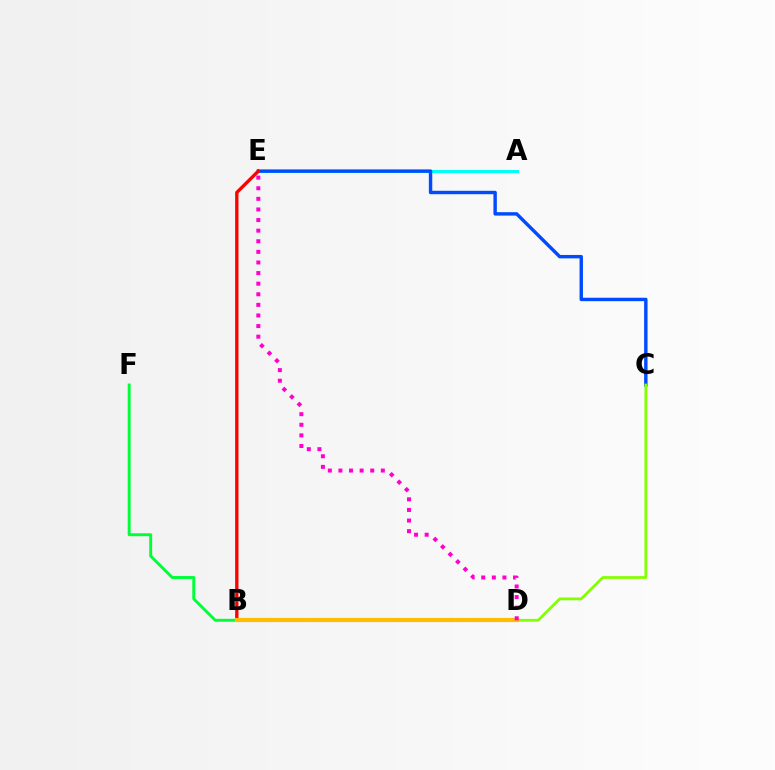{('A', 'E'): [{'color': '#00fff6', 'line_style': 'solid', 'thickness': 2.2}], ('C', 'E'): [{'color': '#004bff', 'line_style': 'solid', 'thickness': 2.46}], ('B', 'E'): [{'color': '#ff0000', 'line_style': 'solid', 'thickness': 2.4}], ('C', 'D'): [{'color': '#84ff00', 'line_style': 'solid', 'thickness': 1.98}], ('B', 'D'): [{'color': '#7200ff', 'line_style': 'dotted', 'thickness': 2.89}, {'color': '#ffbd00', 'line_style': 'solid', 'thickness': 2.99}], ('B', 'F'): [{'color': '#00ff39', 'line_style': 'solid', 'thickness': 2.11}], ('D', 'E'): [{'color': '#ff00cf', 'line_style': 'dotted', 'thickness': 2.88}]}